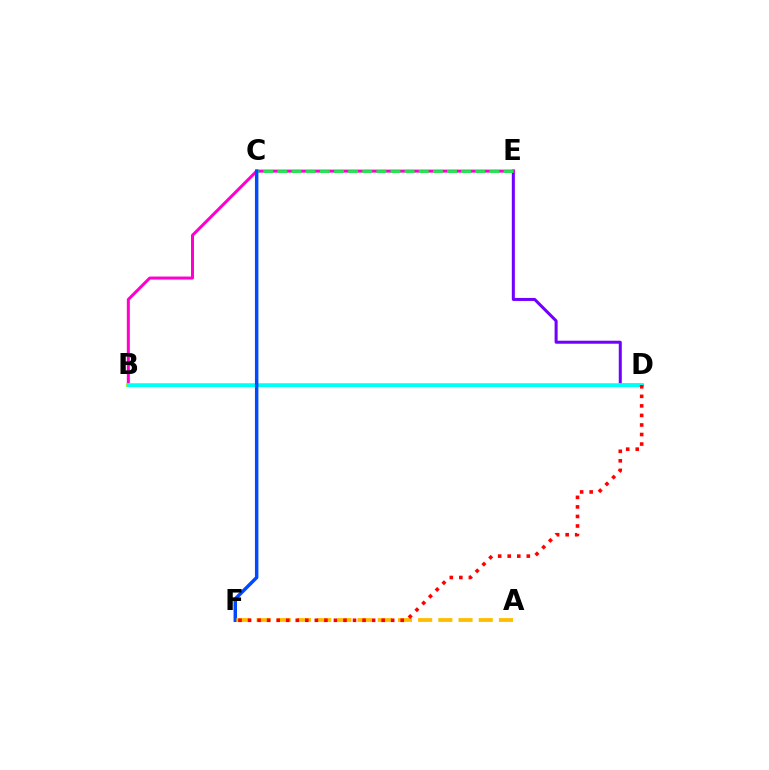{('D', 'E'): [{'color': '#7200ff', 'line_style': 'solid', 'thickness': 2.18}], ('B', 'E'): [{'color': '#ff00cf', 'line_style': 'solid', 'thickness': 2.17}], ('B', 'D'): [{'color': '#84ff00', 'line_style': 'solid', 'thickness': 2.67}, {'color': '#00fff6', 'line_style': 'solid', 'thickness': 2.25}], ('C', 'E'): [{'color': '#00ff39', 'line_style': 'dashed', 'thickness': 1.92}], ('C', 'F'): [{'color': '#004bff', 'line_style': 'solid', 'thickness': 2.49}], ('A', 'F'): [{'color': '#ffbd00', 'line_style': 'dashed', 'thickness': 2.74}], ('D', 'F'): [{'color': '#ff0000', 'line_style': 'dotted', 'thickness': 2.59}]}